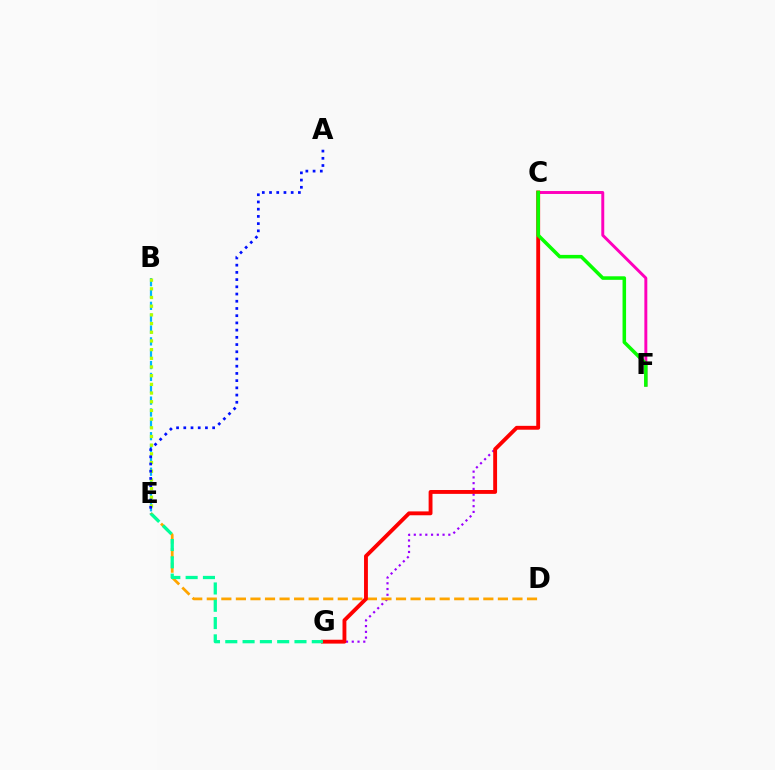{('B', 'E'): [{'color': '#00b5ff', 'line_style': 'dashed', 'thickness': 1.61}, {'color': '#b3ff00', 'line_style': 'dotted', 'thickness': 2.36}], ('C', 'G'): [{'color': '#9b00ff', 'line_style': 'dotted', 'thickness': 1.56}, {'color': '#ff0000', 'line_style': 'solid', 'thickness': 2.78}], ('C', 'F'): [{'color': '#ff00bd', 'line_style': 'solid', 'thickness': 2.12}, {'color': '#08ff00', 'line_style': 'solid', 'thickness': 2.54}], ('D', 'E'): [{'color': '#ffa500', 'line_style': 'dashed', 'thickness': 1.98}], ('E', 'G'): [{'color': '#00ff9d', 'line_style': 'dashed', 'thickness': 2.35}], ('A', 'E'): [{'color': '#0010ff', 'line_style': 'dotted', 'thickness': 1.96}]}